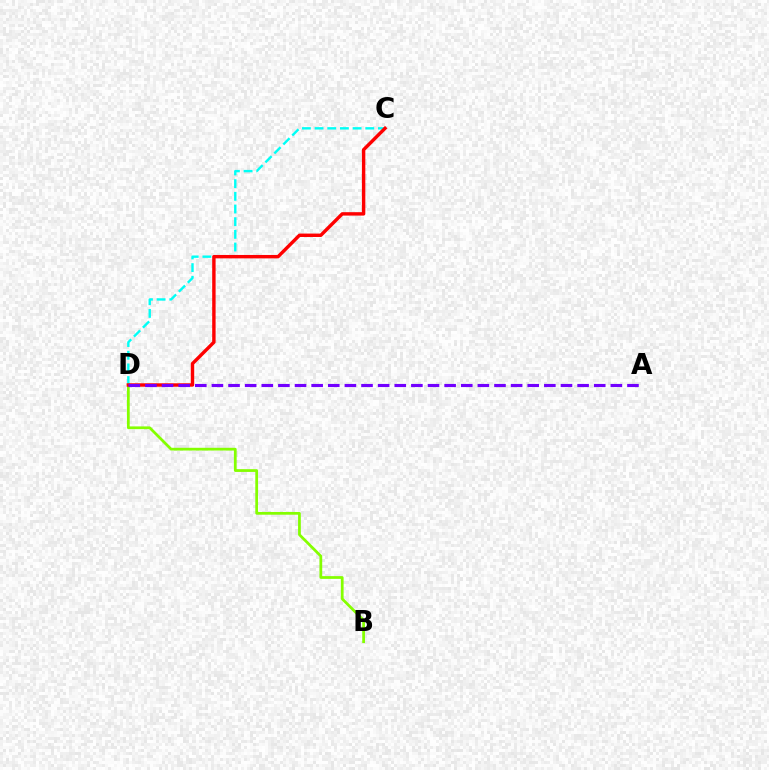{('C', 'D'): [{'color': '#00fff6', 'line_style': 'dashed', 'thickness': 1.72}, {'color': '#ff0000', 'line_style': 'solid', 'thickness': 2.46}], ('B', 'D'): [{'color': '#84ff00', 'line_style': 'solid', 'thickness': 1.98}], ('A', 'D'): [{'color': '#7200ff', 'line_style': 'dashed', 'thickness': 2.26}]}